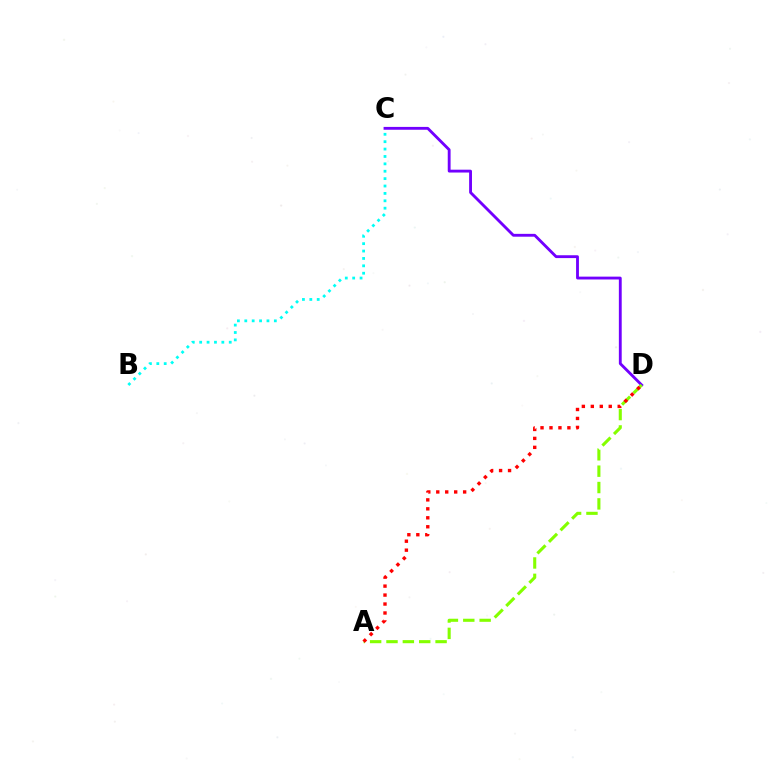{('B', 'C'): [{'color': '#00fff6', 'line_style': 'dotted', 'thickness': 2.01}], ('C', 'D'): [{'color': '#7200ff', 'line_style': 'solid', 'thickness': 2.05}], ('A', 'D'): [{'color': '#84ff00', 'line_style': 'dashed', 'thickness': 2.22}, {'color': '#ff0000', 'line_style': 'dotted', 'thickness': 2.43}]}